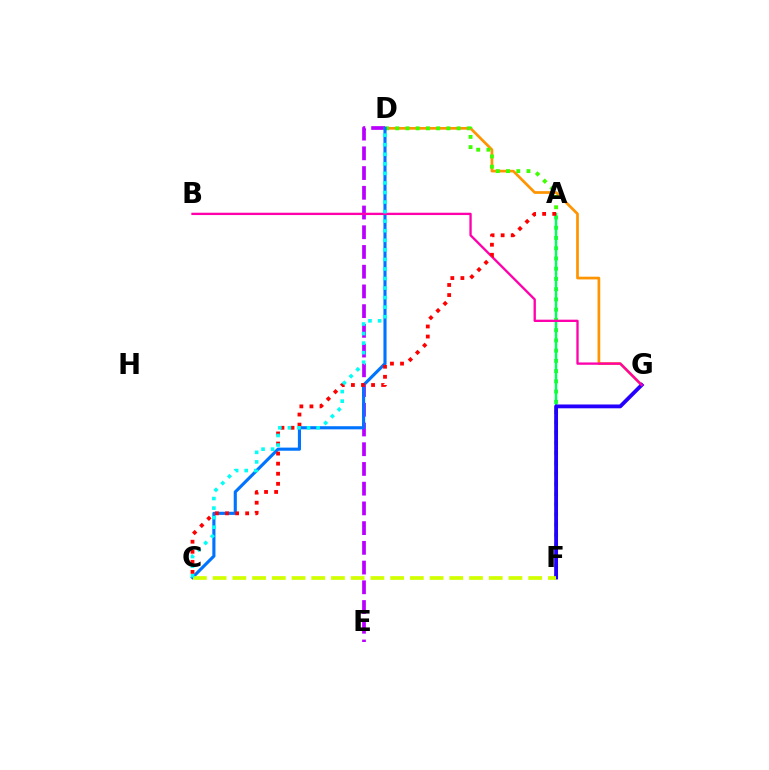{('D', 'E'): [{'color': '#b900ff', 'line_style': 'dashed', 'thickness': 2.68}], ('D', 'G'): [{'color': '#ff9400', 'line_style': 'solid', 'thickness': 1.95}], ('D', 'F'): [{'color': '#3dff00', 'line_style': 'dotted', 'thickness': 2.78}], ('A', 'F'): [{'color': '#00ff5c', 'line_style': 'solid', 'thickness': 1.78}], ('F', 'G'): [{'color': '#2500ff', 'line_style': 'solid', 'thickness': 2.75}], ('C', 'D'): [{'color': '#0074ff', 'line_style': 'solid', 'thickness': 2.25}, {'color': '#00fff6', 'line_style': 'dotted', 'thickness': 2.6}], ('B', 'G'): [{'color': '#ff00ac', 'line_style': 'solid', 'thickness': 1.67}], ('A', 'C'): [{'color': '#ff0000', 'line_style': 'dotted', 'thickness': 2.74}], ('C', 'F'): [{'color': '#d1ff00', 'line_style': 'dashed', 'thickness': 2.68}]}